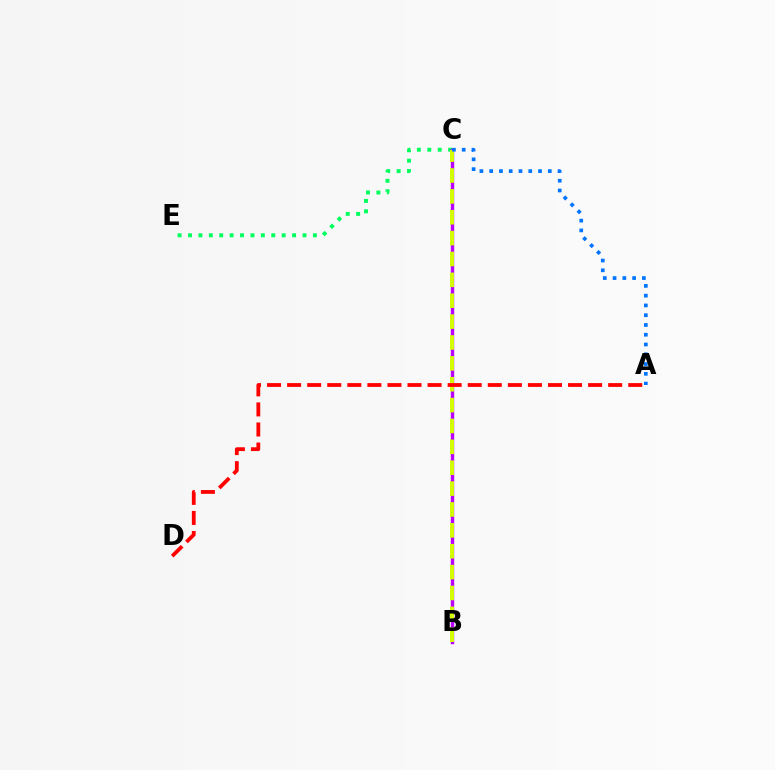{('C', 'E'): [{'color': '#00ff5c', 'line_style': 'dotted', 'thickness': 2.83}], ('B', 'C'): [{'color': '#b900ff', 'line_style': 'solid', 'thickness': 2.44}, {'color': '#d1ff00', 'line_style': 'dashed', 'thickness': 2.84}], ('A', 'D'): [{'color': '#ff0000', 'line_style': 'dashed', 'thickness': 2.73}], ('A', 'C'): [{'color': '#0074ff', 'line_style': 'dotted', 'thickness': 2.65}]}